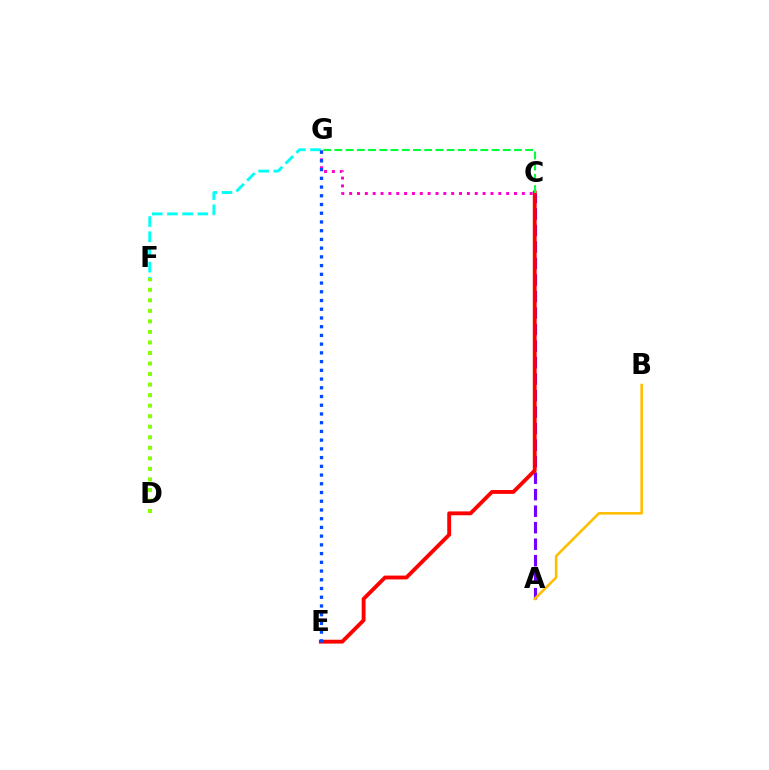{('A', 'C'): [{'color': '#7200ff', 'line_style': 'dashed', 'thickness': 2.24}], ('C', 'E'): [{'color': '#ff0000', 'line_style': 'solid', 'thickness': 2.77}], ('C', 'G'): [{'color': '#ff00cf', 'line_style': 'dotted', 'thickness': 2.13}, {'color': '#00ff39', 'line_style': 'dashed', 'thickness': 1.52}], ('F', 'G'): [{'color': '#00fff6', 'line_style': 'dashed', 'thickness': 2.06}], ('D', 'F'): [{'color': '#84ff00', 'line_style': 'dotted', 'thickness': 2.86}], ('A', 'B'): [{'color': '#ffbd00', 'line_style': 'solid', 'thickness': 1.85}], ('E', 'G'): [{'color': '#004bff', 'line_style': 'dotted', 'thickness': 2.37}]}